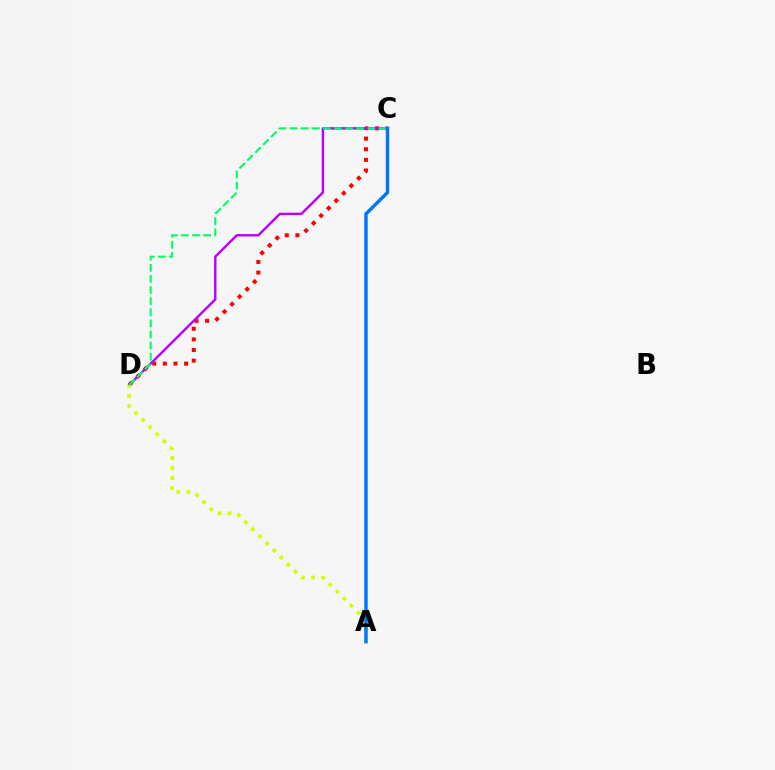{('C', 'D'): [{'color': '#ff0000', 'line_style': 'dotted', 'thickness': 2.89}, {'color': '#b900ff', 'line_style': 'solid', 'thickness': 1.74}, {'color': '#00ff5c', 'line_style': 'dashed', 'thickness': 1.51}], ('A', 'D'): [{'color': '#d1ff00', 'line_style': 'dotted', 'thickness': 2.72}], ('A', 'C'): [{'color': '#0074ff', 'line_style': 'solid', 'thickness': 2.48}]}